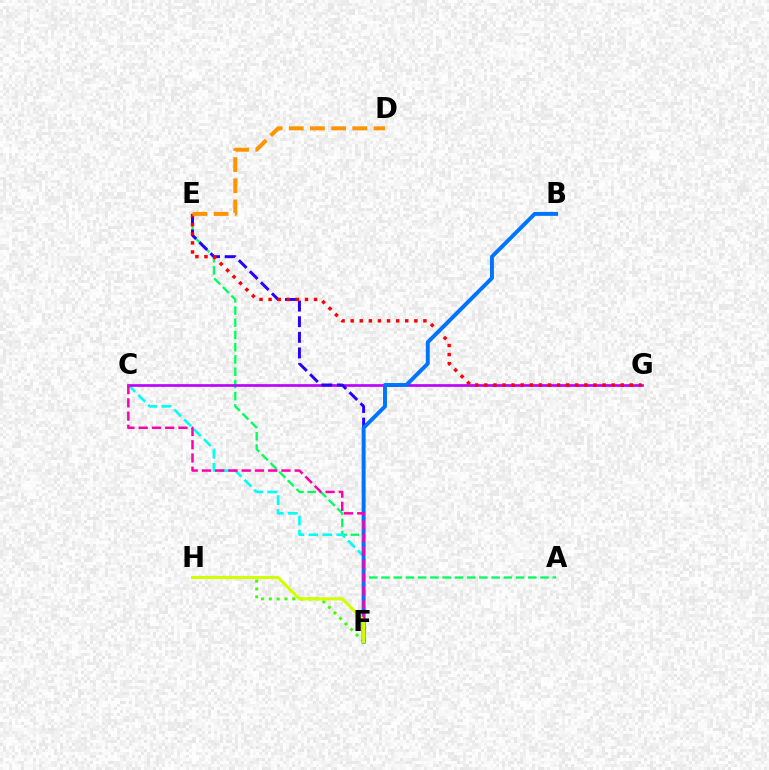{('A', 'E'): [{'color': '#00ff5c', 'line_style': 'dashed', 'thickness': 1.66}], ('C', 'F'): [{'color': '#00fff6', 'line_style': 'dashed', 'thickness': 1.9}, {'color': '#ff00ac', 'line_style': 'dashed', 'thickness': 1.8}], ('C', 'G'): [{'color': '#b900ff', 'line_style': 'solid', 'thickness': 1.91}], ('E', 'F'): [{'color': '#2500ff', 'line_style': 'dashed', 'thickness': 2.12}], ('E', 'G'): [{'color': '#ff0000', 'line_style': 'dotted', 'thickness': 2.47}], ('B', 'F'): [{'color': '#0074ff', 'line_style': 'solid', 'thickness': 2.84}], ('F', 'H'): [{'color': '#3dff00', 'line_style': 'dotted', 'thickness': 2.13}, {'color': '#d1ff00', 'line_style': 'solid', 'thickness': 2.23}], ('D', 'E'): [{'color': '#ff9400', 'line_style': 'dashed', 'thickness': 2.88}]}